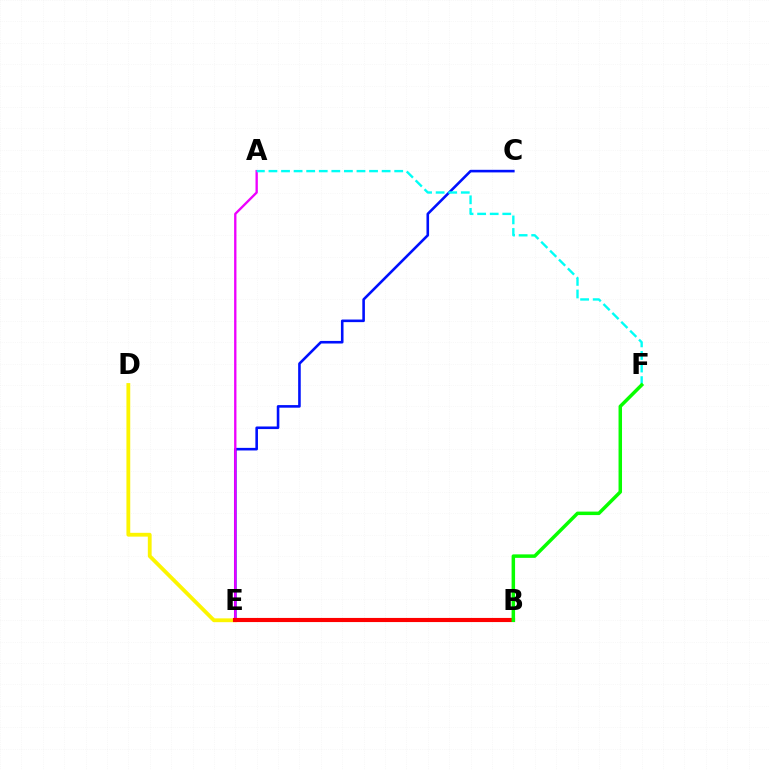{('C', 'E'): [{'color': '#0010ff', 'line_style': 'solid', 'thickness': 1.87}], ('A', 'E'): [{'color': '#ee00ff', 'line_style': 'solid', 'thickness': 1.69}], ('D', 'E'): [{'color': '#fcf500', 'line_style': 'solid', 'thickness': 2.74}], ('B', 'E'): [{'color': '#ff0000', 'line_style': 'solid', 'thickness': 2.97}], ('A', 'F'): [{'color': '#00fff6', 'line_style': 'dashed', 'thickness': 1.71}], ('B', 'F'): [{'color': '#08ff00', 'line_style': 'solid', 'thickness': 2.51}]}